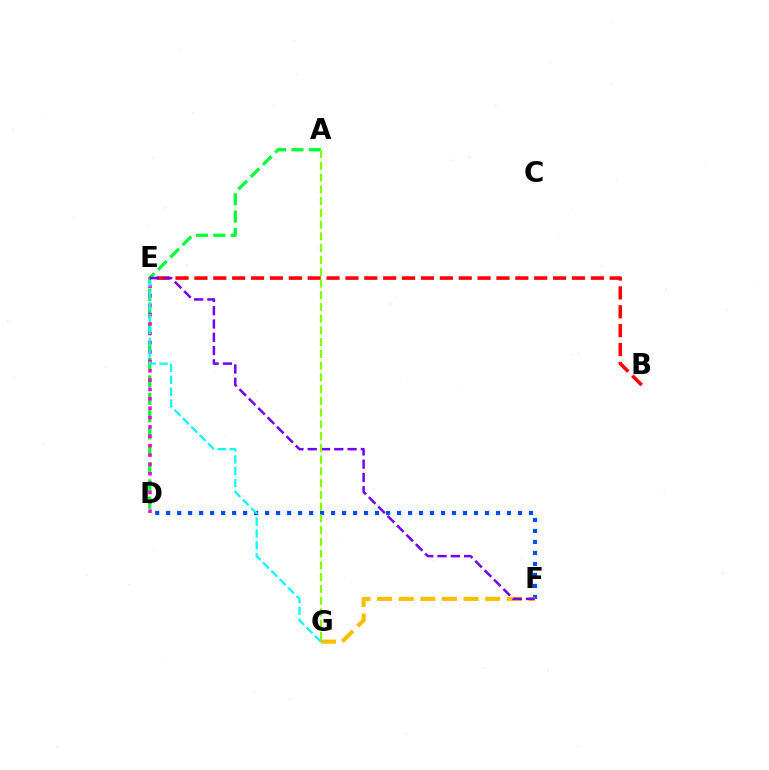{('D', 'F'): [{'color': '#004bff', 'line_style': 'dotted', 'thickness': 2.99}], ('A', 'D'): [{'color': '#00ff39', 'line_style': 'dashed', 'thickness': 2.35}], ('D', 'E'): [{'color': '#ff00cf', 'line_style': 'dotted', 'thickness': 2.55}], ('F', 'G'): [{'color': '#ffbd00', 'line_style': 'dashed', 'thickness': 2.94}], ('E', 'G'): [{'color': '#00fff6', 'line_style': 'dashed', 'thickness': 1.61}], ('B', 'E'): [{'color': '#ff0000', 'line_style': 'dashed', 'thickness': 2.56}], ('E', 'F'): [{'color': '#7200ff', 'line_style': 'dashed', 'thickness': 1.8}], ('A', 'G'): [{'color': '#84ff00', 'line_style': 'dashed', 'thickness': 1.6}]}